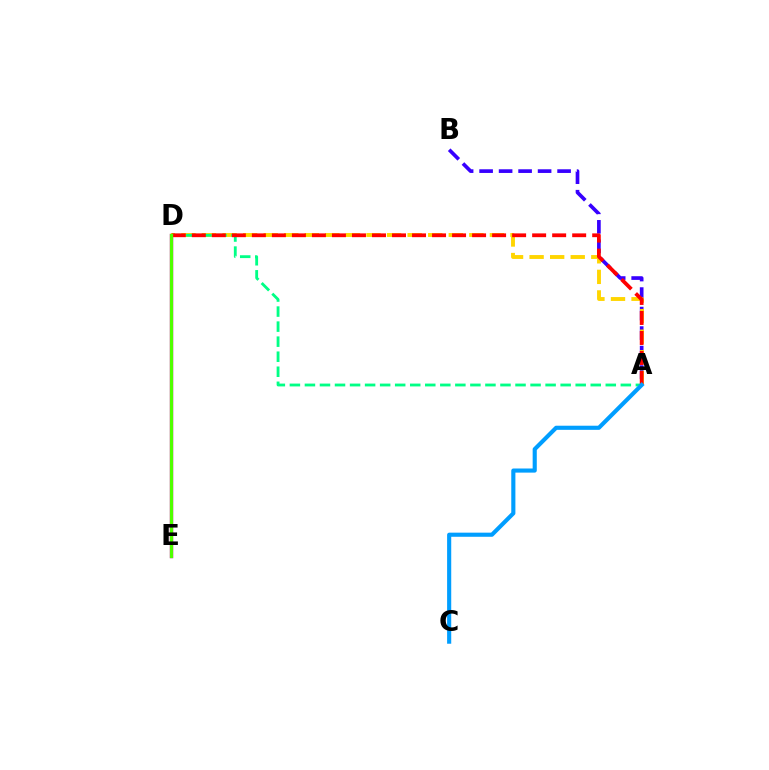{('A', 'B'): [{'color': '#3700ff', 'line_style': 'dashed', 'thickness': 2.65}], ('D', 'E'): [{'color': '#ff00ed', 'line_style': 'solid', 'thickness': 2.46}, {'color': '#4fff00', 'line_style': 'solid', 'thickness': 2.37}], ('A', 'D'): [{'color': '#ffd500', 'line_style': 'dashed', 'thickness': 2.79}, {'color': '#00ff86', 'line_style': 'dashed', 'thickness': 2.04}, {'color': '#ff0000', 'line_style': 'dashed', 'thickness': 2.72}], ('A', 'C'): [{'color': '#009eff', 'line_style': 'solid', 'thickness': 2.97}]}